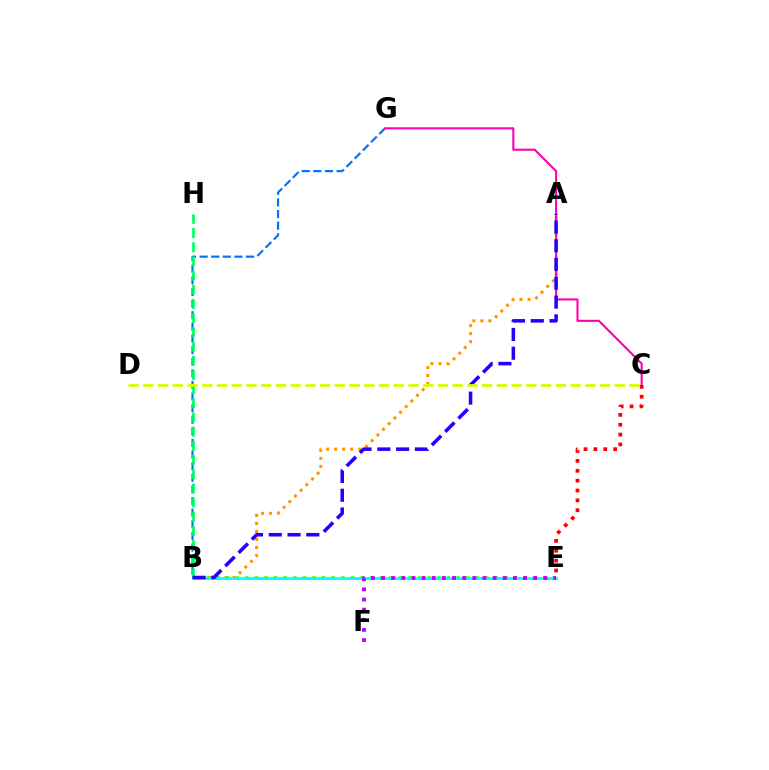{('A', 'B'): [{'color': '#ff9400', 'line_style': 'dotted', 'thickness': 2.18}, {'color': '#2500ff', 'line_style': 'dashed', 'thickness': 2.55}], ('B', 'G'): [{'color': '#0074ff', 'line_style': 'dashed', 'thickness': 1.58}], ('B', 'H'): [{'color': '#00ff5c', 'line_style': 'dashed', 'thickness': 1.93}], ('B', 'E'): [{'color': '#3dff00', 'line_style': 'dotted', 'thickness': 2.61}, {'color': '#00fff6', 'line_style': 'solid', 'thickness': 1.95}], ('C', 'G'): [{'color': '#ff00ac', 'line_style': 'solid', 'thickness': 1.51}], ('E', 'F'): [{'color': '#b900ff', 'line_style': 'dotted', 'thickness': 2.76}], ('C', 'E'): [{'color': '#ff0000', 'line_style': 'dotted', 'thickness': 2.68}], ('C', 'D'): [{'color': '#d1ff00', 'line_style': 'dashed', 'thickness': 2.0}]}